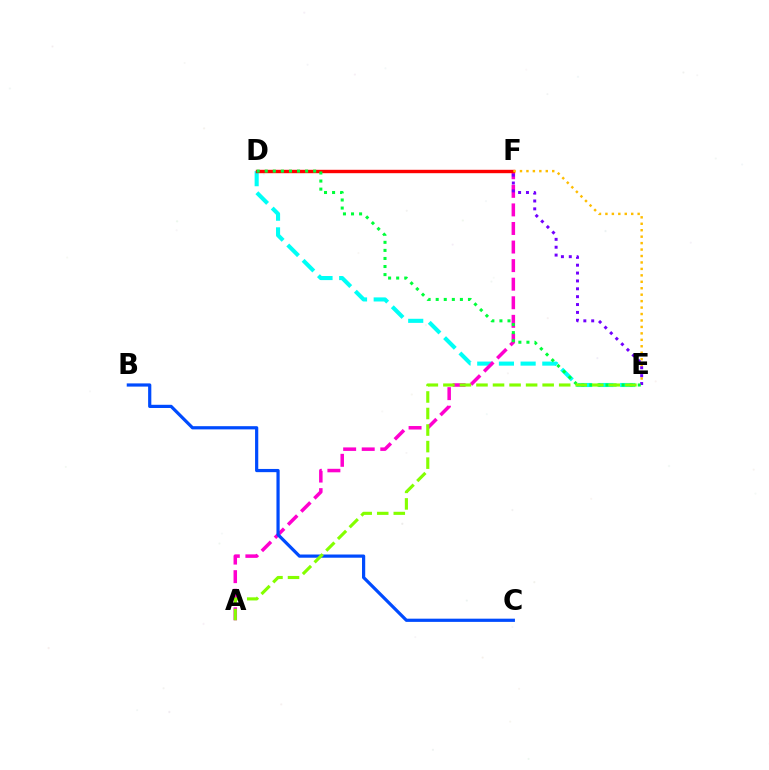{('D', 'E'): [{'color': '#00fff6', 'line_style': 'dashed', 'thickness': 2.95}, {'color': '#00ff39', 'line_style': 'dotted', 'thickness': 2.19}], ('A', 'F'): [{'color': '#ff00cf', 'line_style': 'dashed', 'thickness': 2.52}], ('D', 'F'): [{'color': '#ff0000', 'line_style': 'solid', 'thickness': 2.45}], ('E', 'F'): [{'color': '#ffbd00', 'line_style': 'dotted', 'thickness': 1.75}, {'color': '#7200ff', 'line_style': 'dotted', 'thickness': 2.14}], ('B', 'C'): [{'color': '#004bff', 'line_style': 'solid', 'thickness': 2.31}], ('A', 'E'): [{'color': '#84ff00', 'line_style': 'dashed', 'thickness': 2.25}]}